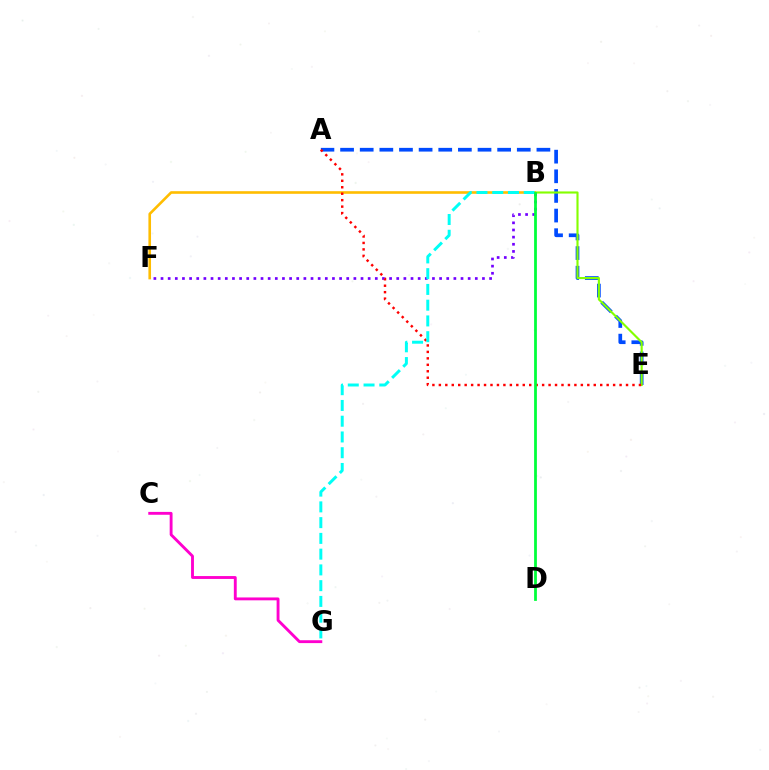{('A', 'E'): [{'color': '#004bff', 'line_style': 'dashed', 'thickness': 2.67}, {'color': '#ff0000', 'line_style': 'dotted', 'thickness': 1.75}], ('B', 'E'): [{'color': '#84ff00', 'line_style': 'solid', 'thickness': 1.54}], ('B', 'F'): [{'color': '#ffbd00', 'line_style': 'solid', 'thickness': 1.88}, {'color': '#7200ff', 'line_style': 'dotted', 'thickness': 1.94}], ('C', 'G'): [{'color': '#ff00cf', 'line_style': 'solid', 'thickness': 2.07}], ('B', 'G'): [{'color': '#00fff6', 'line_style': 'dashed', 'thickness': 2.14}], ('B', 'D'): [{'color': '#00ff39', 'line_style': 'solid', 'thickness': 2.0}]}